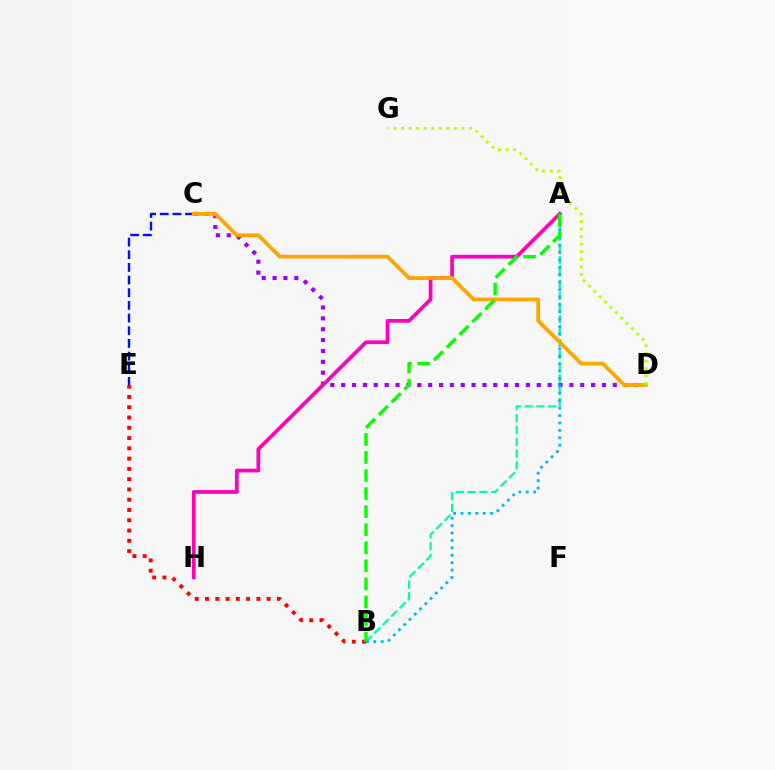{('A', 'B'): [{'color': '#00ff9d', 'line_style': 'dashed', 'thickness': 1.61}, {'color': '#00b5ff', 'line_style': 'dotted', 'thickness': 2.01}, {'color': '#08ff00', 'line_style': 'dashed', 'thickness': 2.45}], ('B', 'E'): [{'color': '#ff0000', 'line_style': 'dotted', 'thickness': 2.79}], ('C', 'D'): [{'color': '#9b00ff', 'line_style': 'dotted', 'thickness': 2.95}, {'color': '#ffa500', 'line_style': 'solid', 'thickness': 2.73}], ('A', 'H'): [{'color': '#ff00bd', 'line_style': 'solid', 'thickness': 2.69}], ('C', 'E'): [{'color': '#0010ff', 'line_style': 'dashed', 'thickness': 1.72}], ('D', 'G'): [{'color': '#b3ff00', 'line_style': 'dotted', 'thickness': 2.05}]}